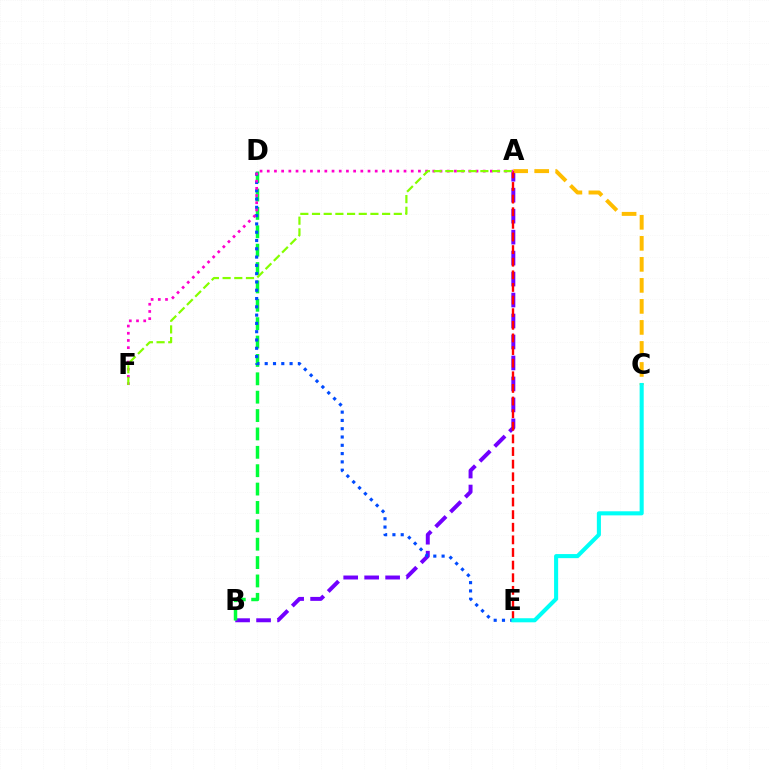{('A', 'B'): [{'color': '#7200ff', 'line_style': 'dashed', 'thickness': 2.85}], ('B', 'D'): [{'color': '#00ff39', 'line_style': 'dashed', 'thickness': 2.5}], ('D', 'E'): [{'color': '#004bff', 'line_style': 'dotted', 'thickness': 2.25}], ('A', 'C'): [{'color': '#ffbd00', 'line_style': 'dashed', 'thickness': 2.86}], ('A', 'E'): [{'color': '#ff0000', 'line_style': 'dashed', 'thickness': 1.71}], ('C', 'E'): [{'color': '#00fff6', 'line_style': 'solid', 'thickness': 2.94}], ('A', 'F'): [{'color': '#ff00cf', 'line_style': 'dotted', 'thickness': 1.96}, {'color': '#84ff00', 'line_style': 'dashed', 'thickness': 1.59}]}